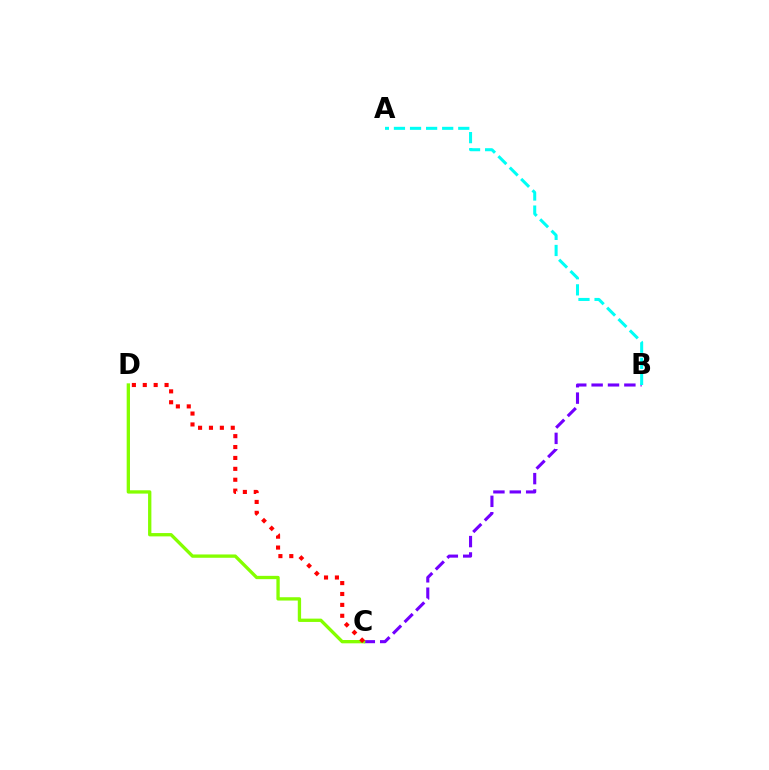{('B', 'C'): [{'color': '#7200ff', 'line_style': 'dashed', 'thickness': 2.22}], ('A', 'B'): [{'color': '#00fff6', 'line_style': 'dashed', 'thickness': 2.18}], ('C', 'D'): [{'color': '#84ff00', 'line_style': 'solid', 'thickness': 2.39}, {'color': '#ff0000', 'line_style': 'dotted', 'thickness': 2.96}]}